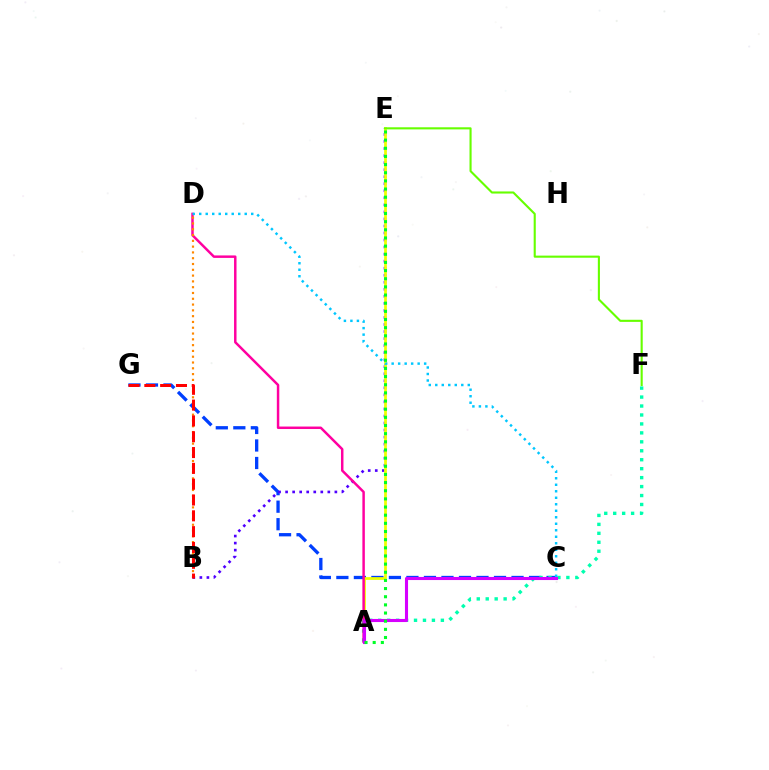{('C', 'G'): [{'color': '#003fff', 'line_style': 'dashed', 'thickness': 2.38}], ('B', 'E'): [{'color': '#4f00ff', 'line_style': 'dotted', 'thickness': 1.91}], ('A', 'E'): [{'color': '#eeff00', 'line_style': 'solid', 'thickness': 1.97}, {'color': '#00ff27', 'line_style': 'dotted', 'thickness': 2.22}], ('A', 'F'): [{'color': '#00ffaf', 'line_style': 'dotted', 'thickness': 2.43}], ('E', 'F'): [{'color': '#66ff00', 'line_style': 'solid', 'thickness': 1.52}], ('A', 'D'): [{'color': '#ff00a0', 'line_style': 'solid', 'thickness': 1.78}], ('A', 'C'): [{'color': '#d600ff', 'line_style': 'solid', 'thickness': 2.23}], ('C', 'D'): [{'color': '#00c7ff', 'line_style': 'dotted', 'thickness': 1.77}], ('B', 'D'): [{'color': '#ff8800', 'line_style': 'dotted', 'thickness': 1.57}], ('B', 'G'): [{'color': '#ff0000', 'line_style': 'dashed', 'thickness': 2.15}]}